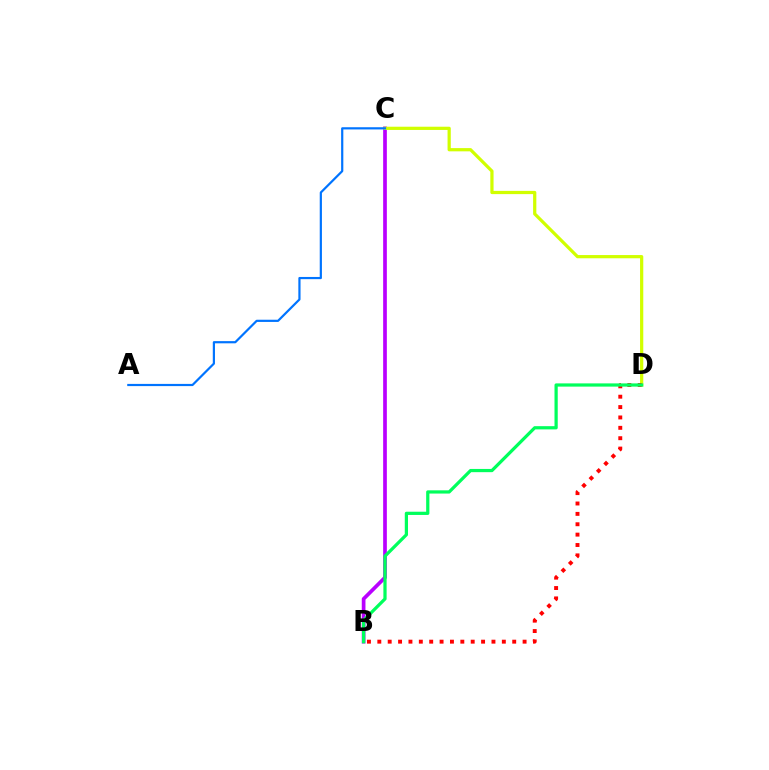{('B', 'C'): [{'color': '#b900ff', 'line_style': 'solid', 'thickness': 2.66}], ('C', 'D'): [{'color': '#d1ff00', 'line_style': 'solid', 'thickness': 2.33}], ('B', 'D'): [{'color': '#ff0000', 'line_style': 'dotted', 'thickness': 2.82}, {'color': '#00ff5c', 'line_style': 'solid', 'thickness': 2.32}], ('A', 'C'): [{'color': '#0074ff', 'line_style': 'solid', 'thickness': 1.58}]}